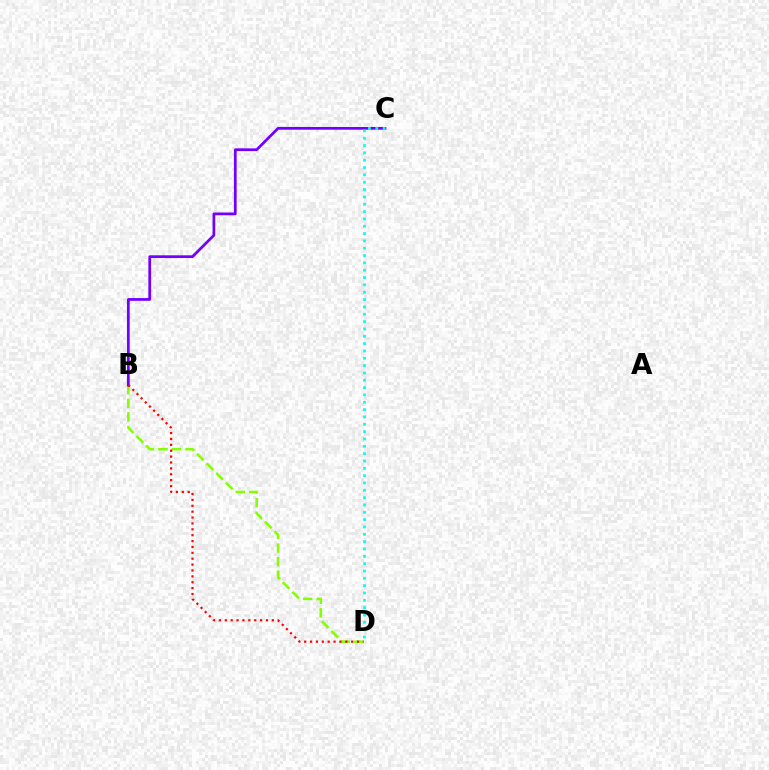{('B', 'D'): [{'color': '#84ff00', 'line_style': 'dashed', 'thickness': 1.84}, {'color': '#ff0000', 'line_style': 'dotted', 'thickness': 1.6}], ('B', 'C'): [{'color': '#7200ff', 'line_style': 'solid', 'thickness': 1.98}], ('C', 'D'): [{'color': '#00fff6', 'line_style': 'dotted', 'thickness': 1.99}]}